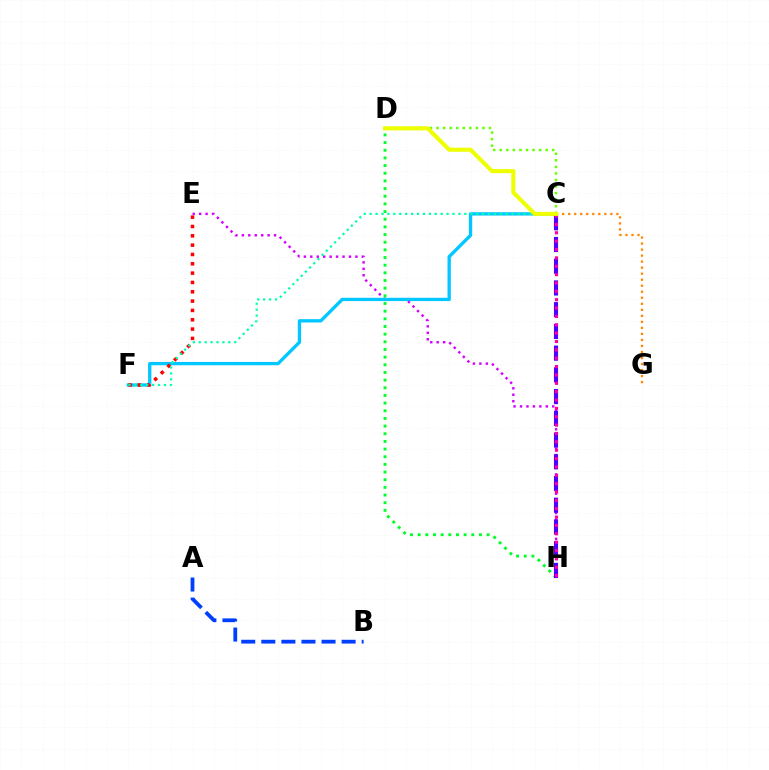{('C', 'G'): [{'color': '#ff8800', 'line_style': 'dotted', 'thickness': 1.64}], ('E', 'H'): [{'color': '#d600ff', 'line_style': 'dotted', 'thickness': 1.75}], ('D', 'H'): [{'color': '#00ff27', 'line_style': 'dotted', 'thickness': 2.08}], ('C', 'H'): [{'color': '#4f00ff', 'line_style': 'dashed', 'thickness': 2.95}, {'color': '#ff00a0', 'line_style': 'dotted', 'thickness': 2.27}], ('C', 'F'): [{'color': '#00c7ff', 'line_style': 'solid', 'thickness': 2.38}, {'color': '#00ffaf', 'line_style': 'dotted', 'thickness': 1.61}], ('E', 'F'): [{'color': '#ff0000', 'line_style': 'dotted', 'thickness': 2.53}], ('C', 'D'): [{'color': '#66ff00', 'line_style': 'dotted', 'thickness': 1.78}, {'color': '#eeff00', 'line_style': 'solid', 'thickness': 2.94}], ('A', 'B'): [{'color': '#003fff', 'line_style': 'dashed', 'thickness': 2.73}]}